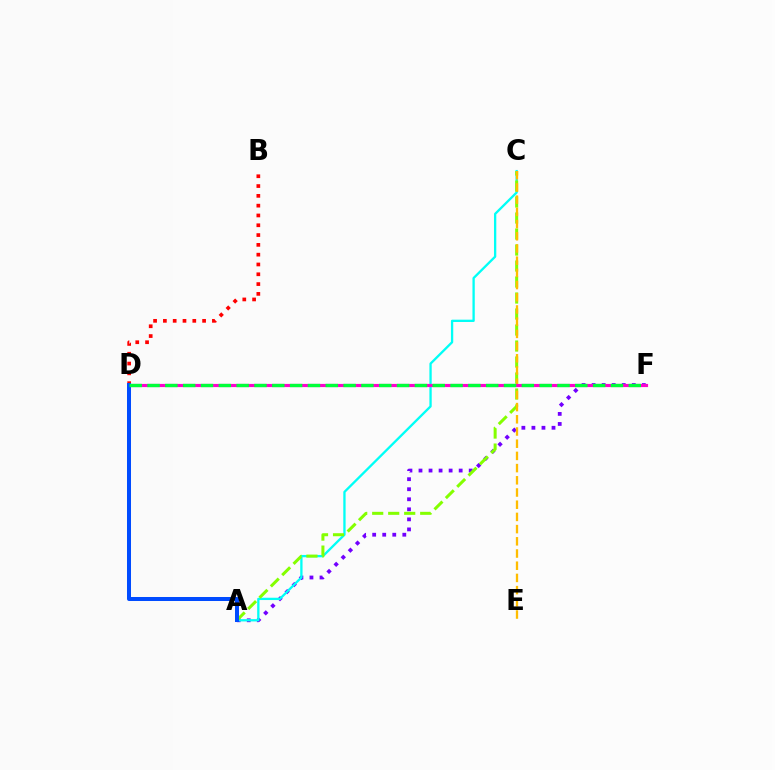{('A', 'F'): [{'color': '#7200ff', 'line_style': 'dotted', 'thickness': 2.73}], ('B', 'D'): [{'color': '#ff0000', 'line_style': 'dotted', 'thickness': 2.66}], ('A', 'C'): [{'color': '#00fff6', 'line_style': 'solid', 'thickness': 1.66}, {'color': '#84ff00', 'line_style': 'dashed', 'thickness': 2.17}], ('C', 'E'): [{'color': '#ffbd00', 'line_style': 'dashed', 'thickness': 1.66}], ('D', 'F'): [{'color': '#ff00cf', 'line_style': 'solid', 'thickness': 2.27}, {'color': '#00ff39', 'line_style': 'dashed', 'thickness': 2.42}], ('A', 'D'): [{'color': '#004bff', 'line_style': 'solid', 'thickness': 2.89}]}